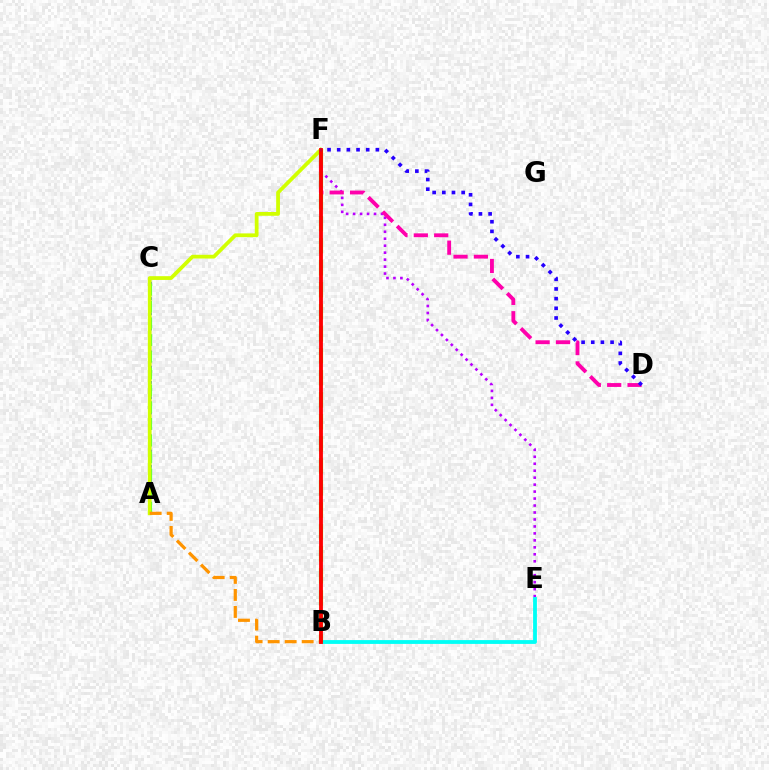{('A', 'C'): [{'color': '#0074ff', 'line_style': 'dotted', 'thickness': 2.07}, {'color': '#00ff5c', 'line_style': 'dashed', 'thickness': 2.28}], ('E', 'F'): [{'color': '#b900ff', 'line_style': 'dotted', 'thickness': 1.89}], ('B', 'E'): [{'color': '#00fff6', 'line_style': 'solid', 'thickness': 2.75}], ('A', 'F'): [{'color': '#d1ff00', 'line_style': 'solid', 'thickness': 2.71}], ('A', 'B'): [{'color': '#ff9400', 'line_style': 'dashed', 'thickness': 2.31}], ('D', 'F'): [{'color': '#ff00ac', 'line_style': 'dashed', 'thickness': 2.77}, {'color': '#2500ff', 'line_style': 'dotted', 'thickness': 2.63}], ('B', 'F'): [{'color': '#3dff00', 'line_style': 'dashed', 'thickness': 2.99}, {'color': '#ff0000', 'line_style': 'solid', 'thickness': 2.75}]}